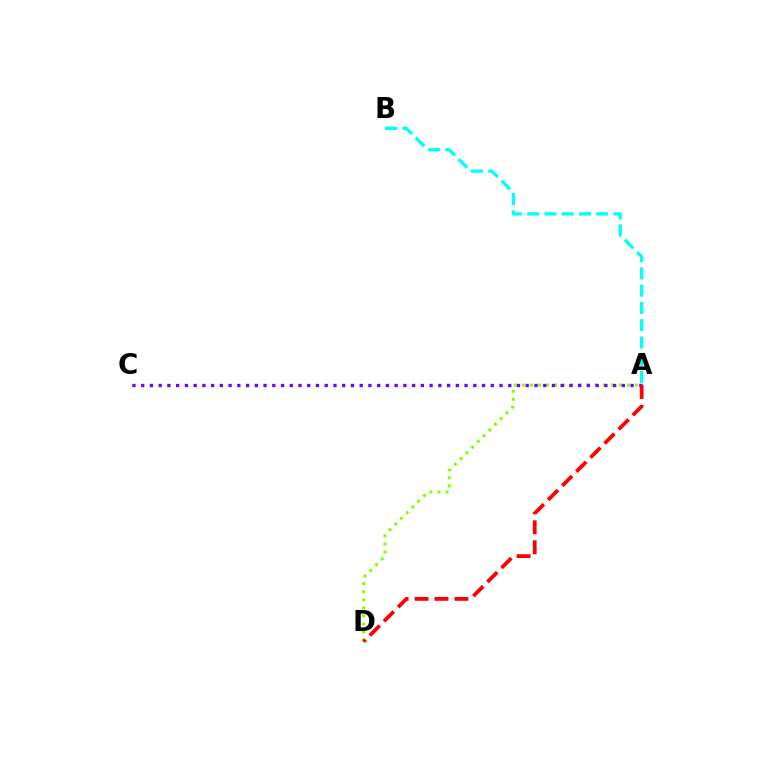{('A', 'D'): [{'color': '#84ff00', 'line_style': 'dotted', 'thickness': 2.2}, {'color': '#ff0000', 'line_style': 'dashed', 'thickness': 2.71}], ('A', 'B'): [{'color': '#00fff6', 'line_style': 'dashed', 'thickness': 2.35}], ('A', 'C'): [{'color': '#7200ff', 'line_style': 'dotted', 'thickness': 2.37}]}